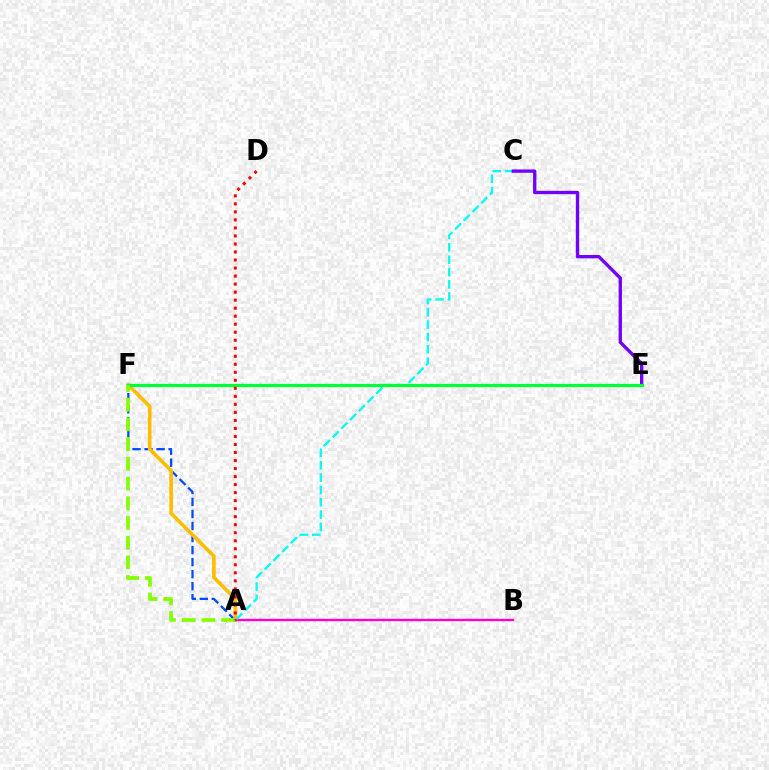{('A', 'F'): [{'color': '#004bff', 'line_style': 'dashed', 'thickness': 1.63}, {'color': '#ffbd00', 'line_style': 'solid', 'thickness': 2.61}, {'color': '#84ff00', 'line_style': 'dashed', 'thickness': 2.68}], ('A', 'B'): [{'color': '#ff00cf', 'line_style': 'solid', 'thickness': 1.72}], ('A', 'C'): [{'color': '#00fff6', 'line_style': 'dashed', 'thickness': 1.68}], ('C', 'E'): [{'color': '#7200ff', 'line_style': 'solid', 'thickness': 2.4}], ('E', 'F'): [{'color': '#00ff39', 'line_style': 'solid', 'thickness': 2.32}], ('A', 'D'): [{'color': '#ff0000', 'line_style': 'dotted', 'thickness': 2.18}]}